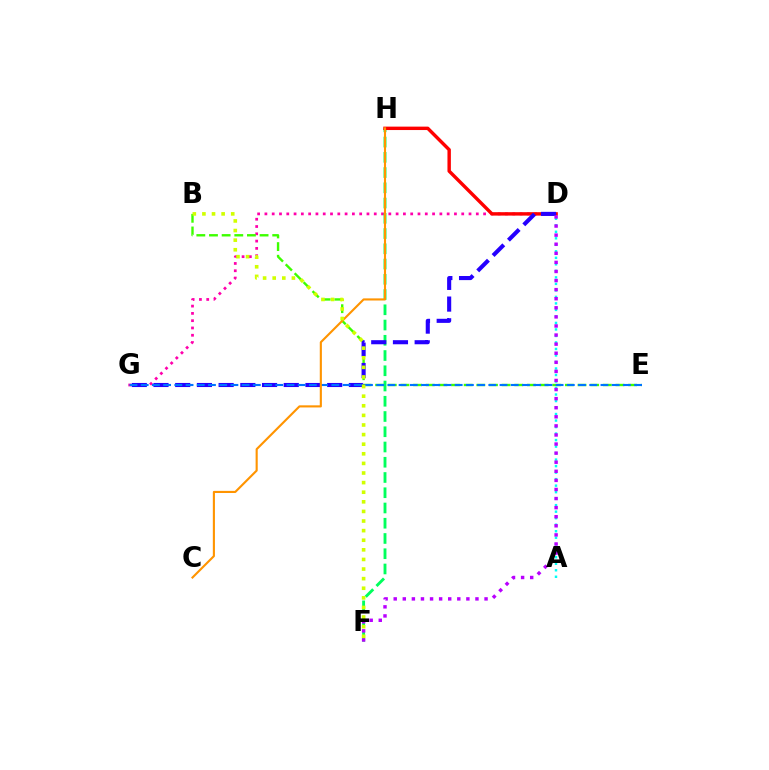{('D', 'G'): [{'color': '#ff00ac', 'line_style': 'dotted', 'thickness': 1.98}, {'color': '#2500ff', 'line_style': 'dashed', 'thickness': 2.95}], ('A', 'D'): [{'color': '#00fff6', 'line_style': 'dotted', 'thickness': 1.77}], ('B', 'E'): [{'color': '#3dff00', 'line_style': 'dashed', 'thickness': 1.72}], ('F', 'H'): [{'color': '#00ff5c', 'line_style': 'dashed', 'thickness': 2.07}], ('D', 'H'): [{'color': '#ff0000', 'line_style': 'solid', 'thickness': 2.46}], ('E', 'G'): [{'color': '#0074ff', 'line_style': 'dashed', 'thickness': 1.52}], ('D', 'F'): [{'color': '#b900ff', 'line_style': 'dotted', 'thickness': 2.47}], ('C', 'H'): [{'color': '#ff9400', 'line_style': 'solid', 'thickness': 1.53}], ('B', 'F'): [{'color': '#d1ff00', 'line_style': 'dotted', 'thickness': 2.61}]}